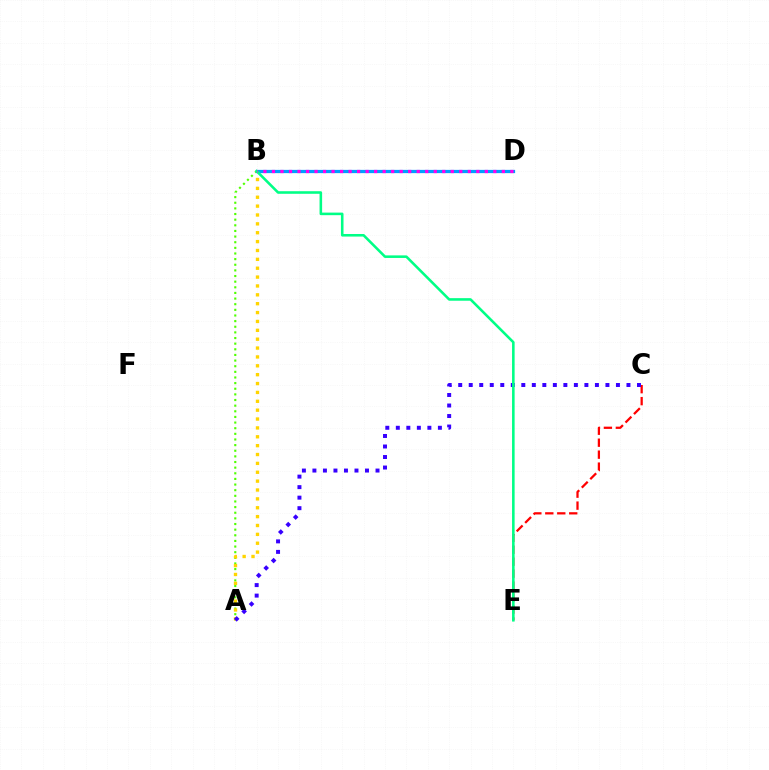{('A', 'B'): [{'color': '#4fff00', 'line_style': 'dotted', 'thickness': 1.53}, {'color': '#ffd500', 'line_style': 'dotted', 'thickness': 2.41}], ('B', 'D'): [{'color': '#009eff', 'line_style': 'solid', 'thickness': 2.34}, {'color': '#ff00ed', 'line_style': 'dotted', 'thickness': 2.31}], ('C', 'E'): [{'color': '#ff0000', 'line_style': 'dashed', 'thickness': 1.63}], ('A', 'C'): [{'color': '#3700ff', 'line_style': 'dotted', 'thickness': 2.86}], ('B', 'E'): [{'color': '#00ff86', 'line_style': 'solid', 'thickness': 1.85}]}